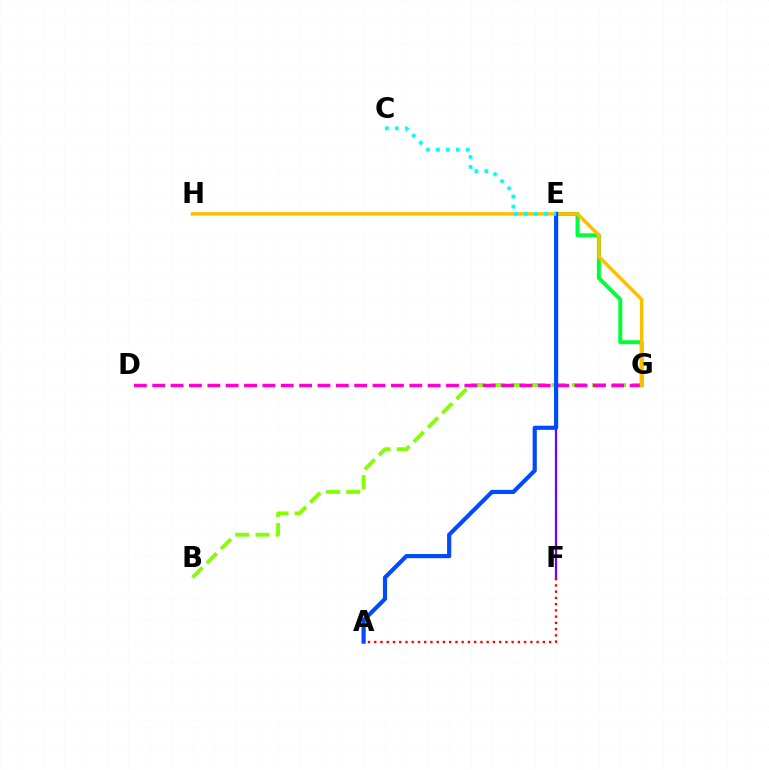{('E', 'F'): [{'color': '#7200ff', 'line_style': 'solid', 'thickness': 1.62}], ('B', 'G'): [{'color': '#84ff00', 'line_style': 'dashed', 'thickness': 2.74}], ('D', 'G'): [{'color': '#ff00cf', 'line_style': 'dashed', 'thickness': 2.49}], ('E', 'G'): [{'color': '#00ff39', 'line_style': 'solid', 'thickness': 2.86}], ('G', 'H'): [{'color': '#ffbd00', 'line_style': 'solid', 'thickness': 2.46}], ('A', 'E'): [{'color': '#004bff', 'line_style': 'solid', 'thickness': 3.0}], ('C', 'E'): [{'color': '#00fff6', 'line_style': 'dotted', 'thickness': 2.71}], ('A', 'F'): [{'color': '#ff0000', 'line_style': 'dotted', 'thickness': 1.7}]}